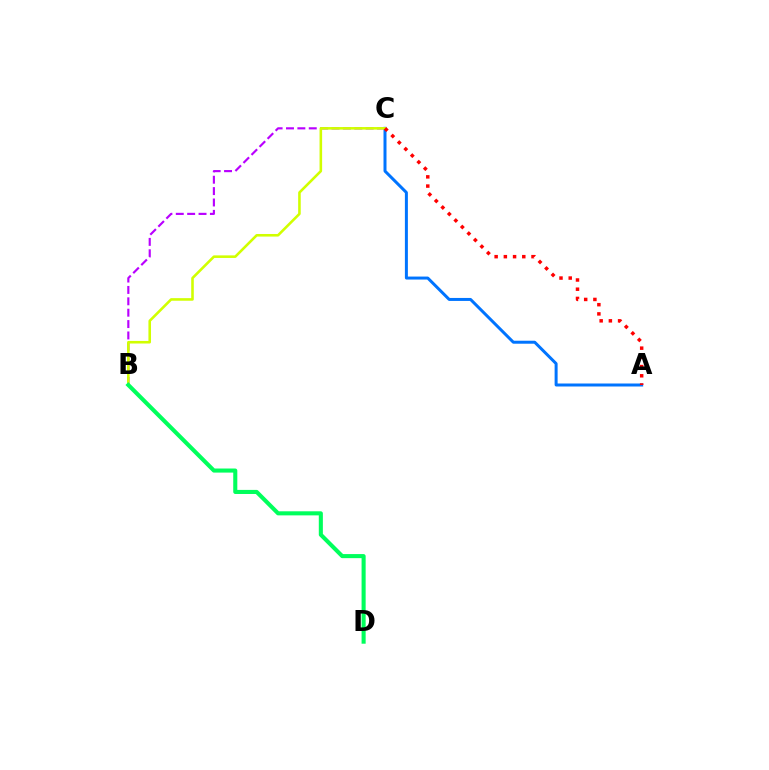{('B', 'C'): [{'color': '#b900ff', 'line_style': 'dashed', 'thickness': 1.55}, {'color': '#d1ff00', 'line_style': 'solid', 'thickness': 1.86}], ('A', 'C'): [{'color': '#0074ff', 'line_style': 'solid', 'thickness': 2.15}, {'color': '#ff0000', 'line_style': 'dotted', 'thickness': 2.5}], ('B', 'D'): [{'color': '#00ff5c', 'line_style': 'solid', 'thickness': 2.93}]}